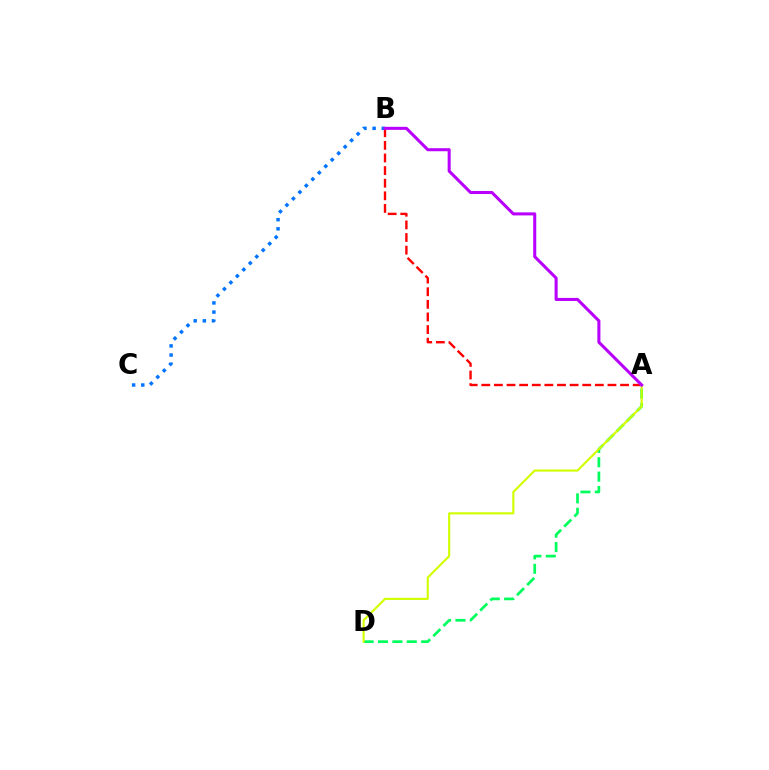{('A', 'B'): [{'color': '#ff0000', 'line_style': 'dashed', 'thickness': 1.71}, {'color': '#b900ff', 'line_style': 'solid', 'thickness': 2.19}], ('B', 'C'): [{'color': '#0074ff', 'line_style': 'dotted', 'thickness': 2.49}], ('A', 'D'): [{'color': '#00ff5c', 'line_style': 'dashed', 'thickness': 1.95}, {'color': '#d1ff00', 'line_style': 'solid', 'thickness': 1.54}]}